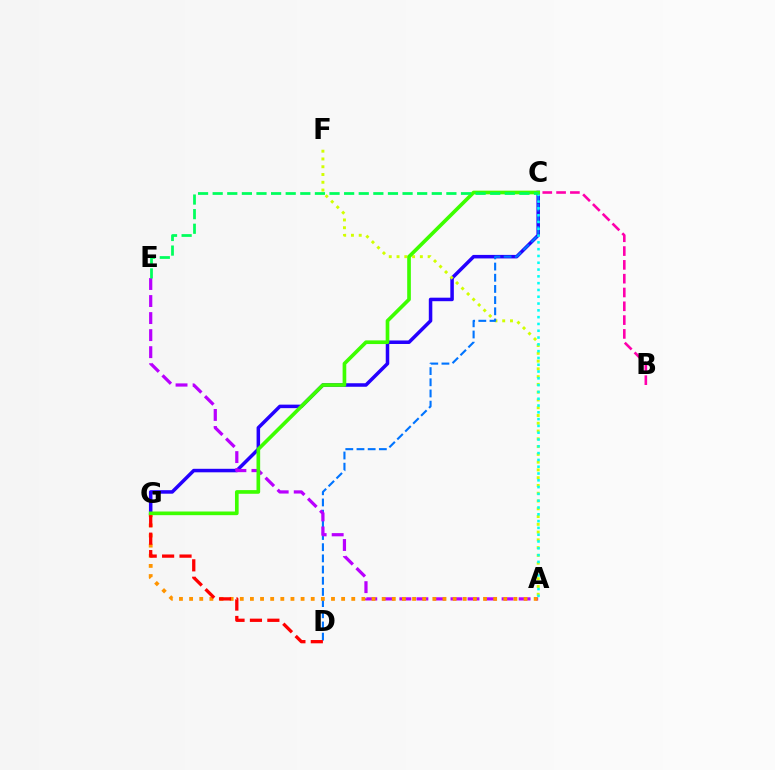{('C', 'G'): [{'color': '#2500ff', 'line_style': 'solid', 'thickness': 2.53}, {'color': '#3dff00', 'line_style': 'solid', 'thickness': 2.64}], ('A', 'F'): [{'color': '#d1ff00', 'line_style': 'dotted', 'thickness': 2.11}], ('C', 'D'): [{'color': '#0074ff', 'line_style': 'dashed', 'thickness': 1.52}], ('A', 'E'): [{'color': '#b900ff', 'line_style': 'dashed', 'thickness': 2.31}], ('A', 'C'): [{'color': '#00fff6', 'line_style': 'dotted', 'thickness': 1.85}], ('B', 'C'): [{'color': '#ff00ac', 'line_style': 'dashed', 'thickness': 1.88}], ('A', 'G'): [{'color': '#ff9400', 'line_style': 'dotted', 'thickness': 2.75}], ('D', 'G'): [{'color': '#ff0000', 'line_style': 'dashed', 'thickness': 2.37}], ('C', 'E'): [{'color': '#00ff5c', 'line_style': 'dashed', 'thickness': 1.98}]}